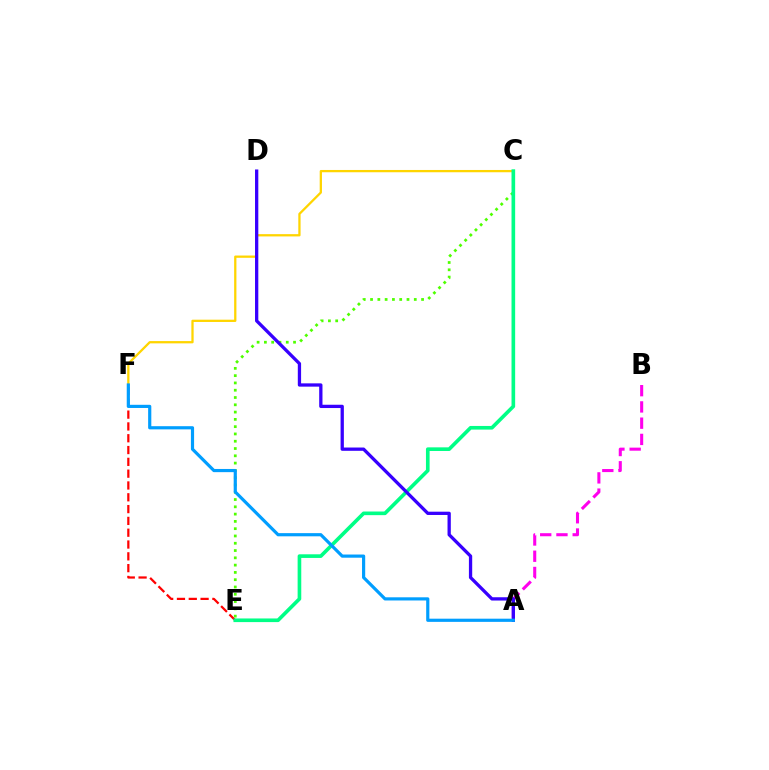{('A', 'B'): [{'color': '#ff00ed', 'line_style': 'dashed', 'thickness': 2.21}], ('C', 'E'): [{'color': '#4fff00', 'line_style': 'dotted', 'thickness': 1.98}, {'color': '#00ff86', 'line_style': 'solid', 'thickness': 2.62}], ('C', 'F'): [{'color': '#ffd500', 'line_style': 'solid', 'thickness': 1.64}], ('E', 'F'): [{'color': '#ff0000', 'line_style': 'dashed', 'thickness': 1.6}], ('A', 'D'): [{'color': '#3700ff', 'line_style': 'solid', 'thickness': 2.37}], ('A', 'F'): [{'color': '#009eff', 'line_style': 'solid', 'thickness': 2.29}]}